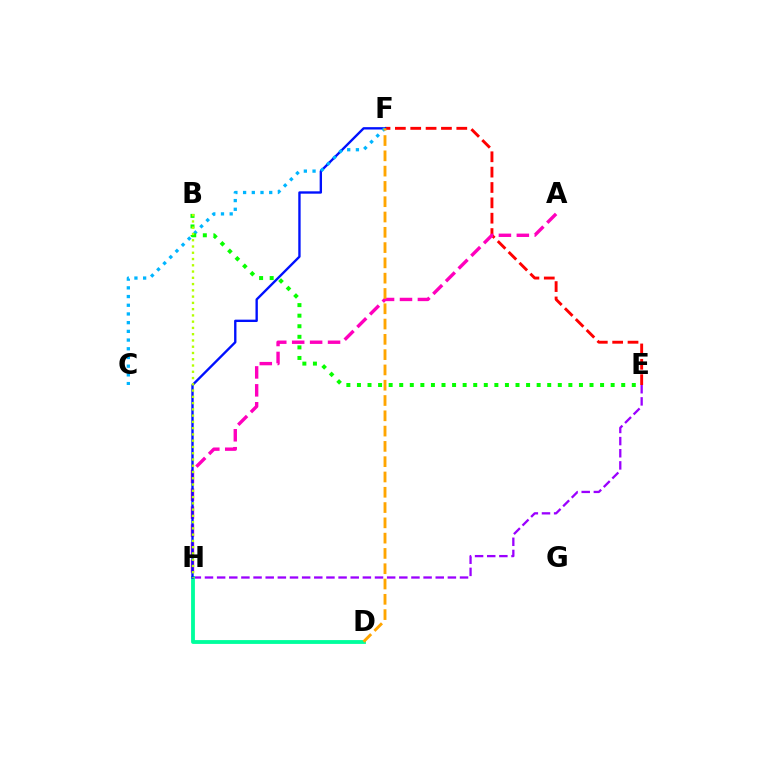{('E', 'H'): [{'color': '#9b00ff', 'line_style': 'dashed', 'thickness': 1.65}], ('D', 'H'): [{'color': '#00ff9d', 'line_style': 'solid', 'thickness': 2.76}], ('E', 'F'): [{'color': '#ff0000', 'line_style': 'dashed', 'thickness': 2.09}], ('A', 'H'): [{'color': '#ff00bd', 'line_style': 'dashed', 'thickness': 2.44}], ('F', 'H'): [{'color': '#0010ff', 'line_style': 'solid', 'thickness': 1.7}], ('C', 'F'): [{'color': '#00b5ff', 'line_style': 'dotted', 'thickness': 2.36}], ('B', 'E'): [{'color': '#08ff00', 'line_style': 'dotted', 'thickness': 2.87}], ('B', 'H'): [{'color': '#b3ff00', 'line_style': 'dotted', 'thickness': 1.7}], ('D', 'F'): [{'color': '#ffa500', 'line_style': 'dashed', 'thickness': 2.08}]}